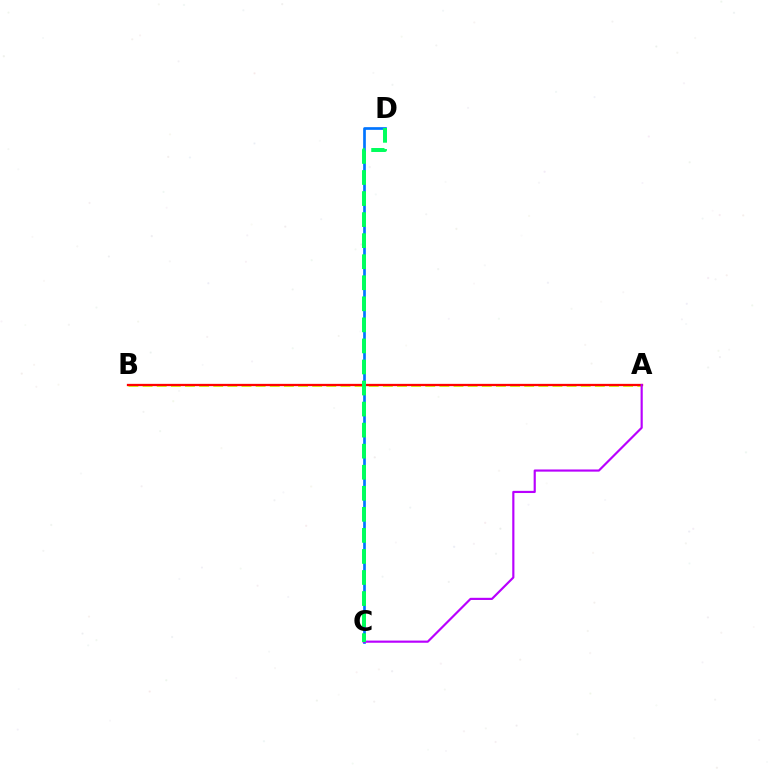{('A', 'B'): [{'color': '#d1ff00', 'line_style': 'dashed', 'thickness': 1.92}, {'color': '#ff0000', 'line_style': 'solid', 'thickness': 1.65}], ('C', 'D'): [{'color': '#0074ff', 'line_style': 'solid', 'thickness': 1.94}, {'color': '#00ff5c', 'line_style': 'dashed', 'thickness': 2.86}], ('A', 'C'): [{'color': '#b900ff', 'line_style': 'solid', 'thickness': 1.56}]}